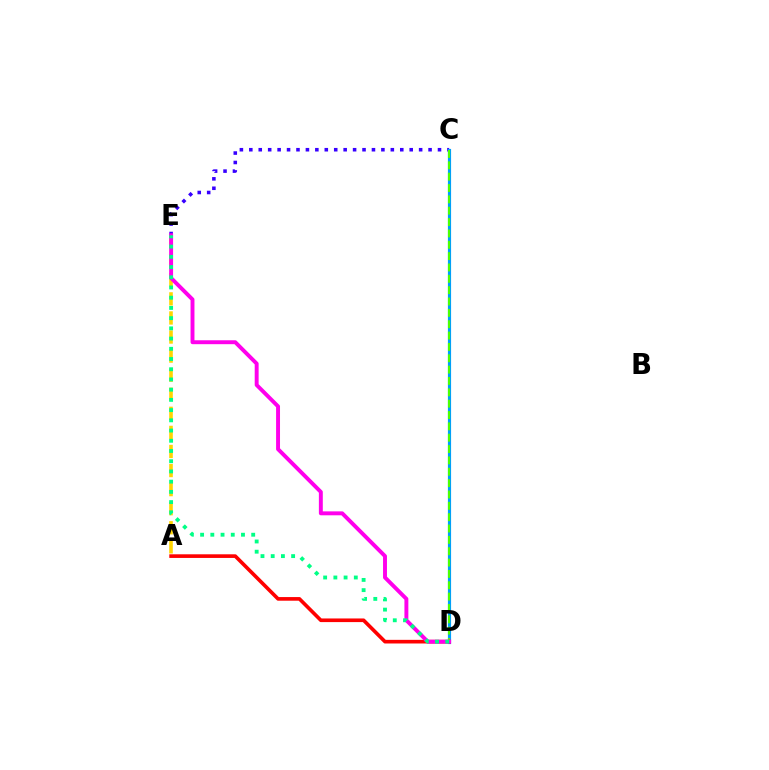{('C', 'E'): [{'color': '#3700ff', 'line_style': 'dotted', 'thickness': 2.56}], ('C', 'D'): [{'color': '#009eff', 'line_style': 'solid', 'thickness': 2.27}, {'color': '#4fff00', 'line_style': 'dashed', 'thickness': 1.54}], ('A', 'D'): [{'color': '#ff0000', 'line_style': 'solid', 'thickness': 2.62}], ('A', 'E'): [{'color': '#ffd500', 'line_style': 'dashed', 'thickness': 2.59}], ('D', 'E'): [{'color': '#ff00ed', 'line_style': 'solid', 'thickness': 2.83}, {'color': '#00ff86', 'line_style': 'dotted', 'thickness': 2.78}]}